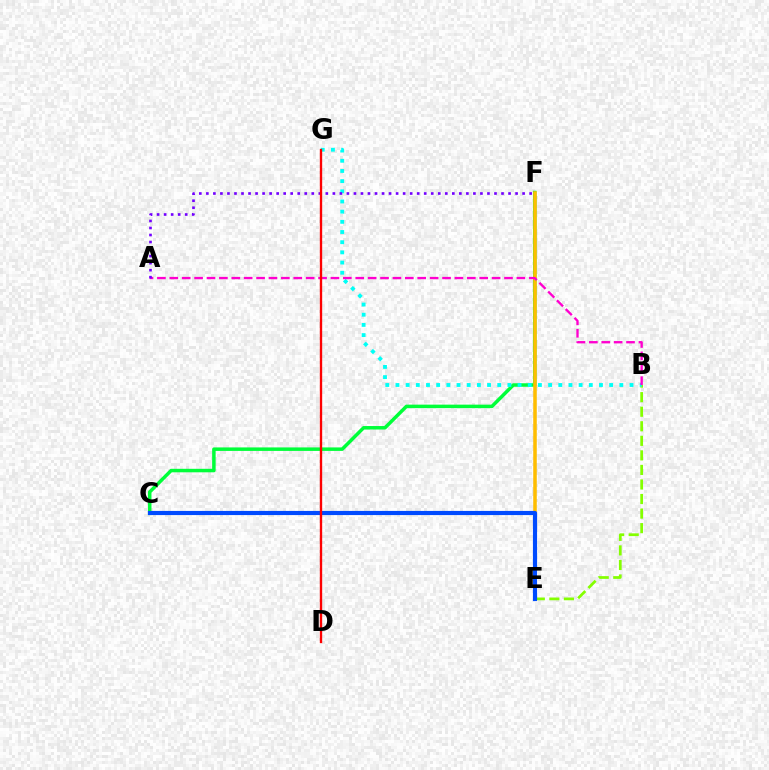{('B', 'E'): [{'color': '#84ff00', 'line_style': 'dashed', 'thickness': 1.98}], ('C', 'F'): [{'color': '#00ff39', 'line_style': 'solid', 'thickness': 2.52}], ('E', 'F'): [{'color': '#ffbd00', 'line_style': 'solid', 'thickness': 2.55}], ('B', 'G'): [{'color': '#00fff6', 'line_style': 'dotted', 'thickness': 2.76}], ('A', 'B'): [{'color': '#ff00cf', 'line_style': 'dashed', 'thickness': 1.68}], ('A', 'F'): [{'color': '#7200ff', 'line_style': 'dotted', 'thickness': 1.91}], ('C', 'E'): [{'color': '#004bff', 'line_style': 'solid', 'thickness': 2.98}], ('D', 'G'): [{'color': '#ff0000', 'line_style': 'solid', 'thickness': 1.69}]}